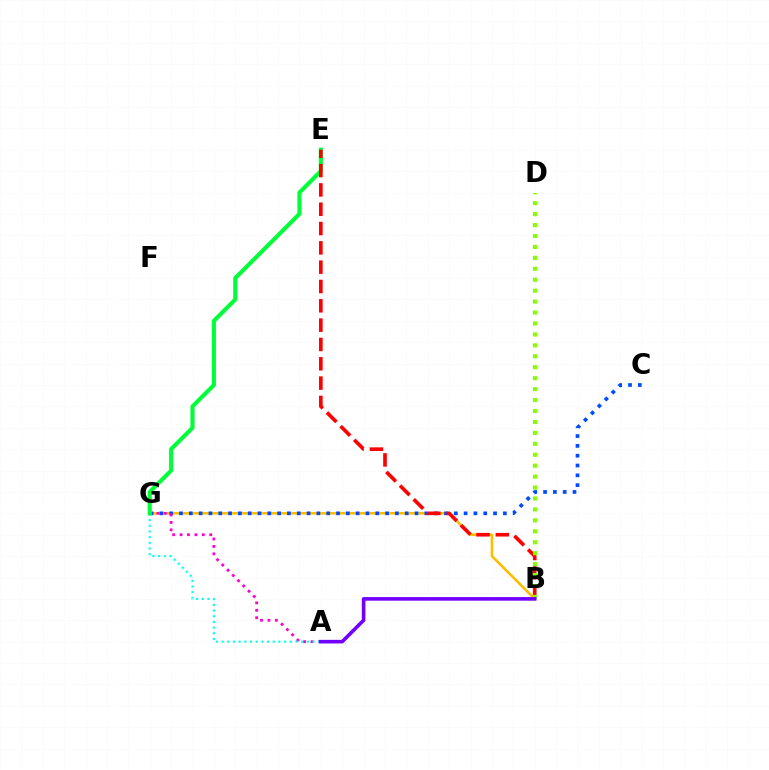{('B', 'G'): [{'color': '#ffbd00', 'line_style': 'solid', 'thickness': 1.86}], ('C', 'G'): [{'color': '#004bff', 'line_style': 'dotted', 'thickness': 2.67}], ('A', 'G'): [{'color': '#ff00cf', 'line_style': 'dotted', 'thickness': 2.02}, {'color': '#00fff6', 'line_style': 'dotted', 'thickness': 1.54}], ('E', 'G'): [{'color': '#00ff39', 'line_style': 'solid', 'thickness': 2.96}], ('B', 'E'): [{'color': '#ff0000', 'line_style': 'dashed', 'thickness': 2.62}], ('B', 'D'): [{'color': '#84ff00', 'line_style': 'dotted', 'thickness': 2.97}], ('A', 'B'): [{'color': '#7200ff', 'line_style': 'solid', 'thickness': 2.59}]}